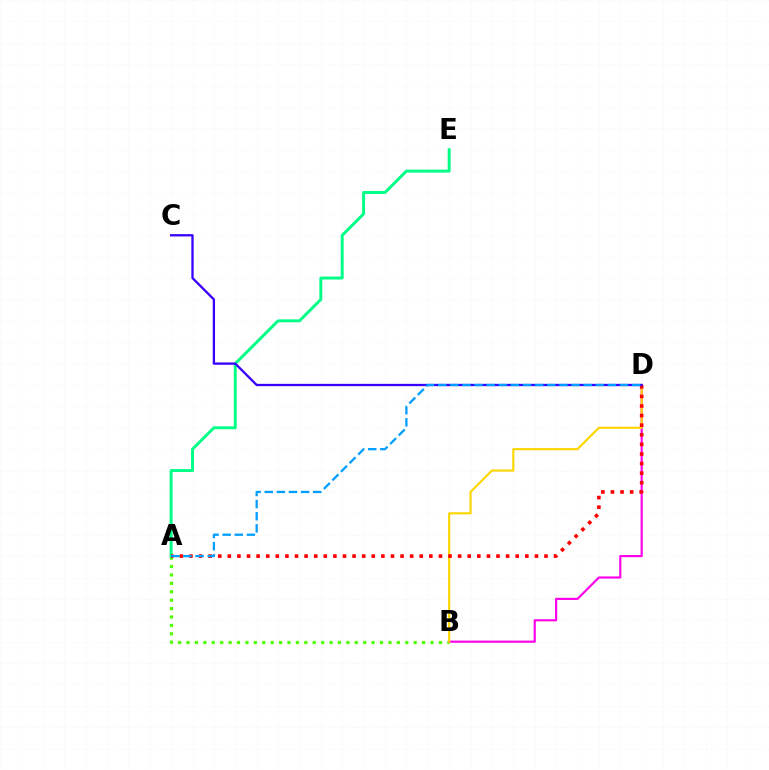{('A', 'B'): [{'color': '#4fff00', 'line_style': 'dotted', 'thickness': 2.29}], ('B', 'D'): [{'color': '#ff00ed', 'line_style': 'solid', 'thickness': 1.55}, {'color': '#ffd500', 'line_style': 'solid', 'thickness': 1.54}], ('A', 'E'): [{'color': '#00ff86', 'line_style': 'solid', 'thickness': 2.12}], ('A', 'D'): [{'color': '#ff0000', 'line_style': 'dotted', 'thickness': 2.61}, {'color': '#009eff', 'line_style': 'dashed', 'thickness': 1.65}], ('C', 'D'): [{'color': '#3700ff', 'line_style': 'solid', 'thickness': 1.66}]}